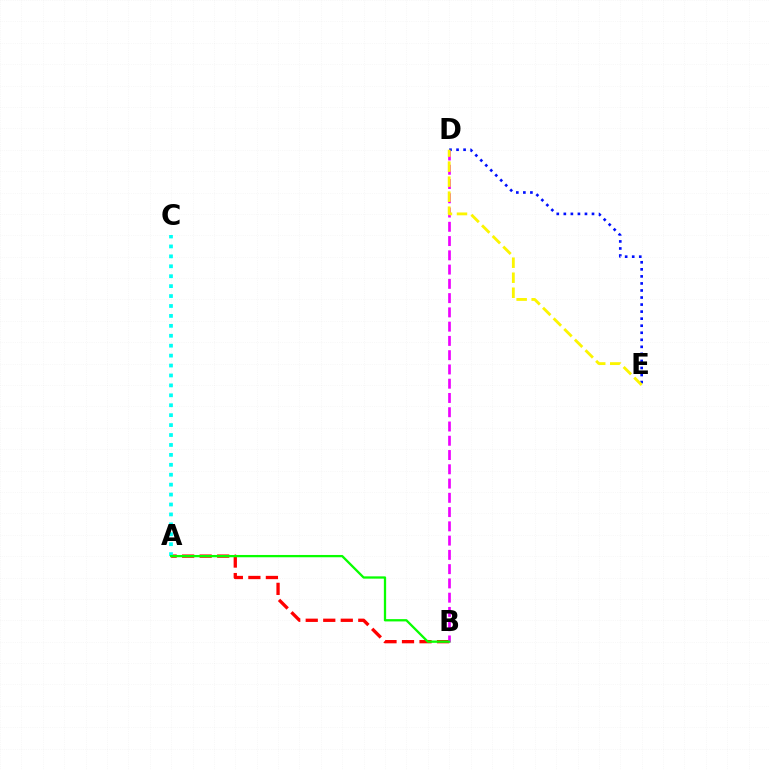{('A', 'B'): [{'color': '#ff0000', 'line_style': 'dashed', 'thickness': 2.38}, {'color': '#08ff00', 'line_style': 'solid', 'thickness': 1.65}], ('A', 'C'): [{'color': '#00fff6', 'line_style': 'dotted', 'thickness': 2.7}], ('B', 'D'): [{'color': '#ee00ff', 'line_style': 'dashed', 'thickness': 1.94}], ('D', 'E'): [{'color': '#0010ff', 'line_style': 'dotted', 'thickness': 1.91}, {'color': '#fcf500', 'line_style': 'dashed', 'thickness': 2.04}]}